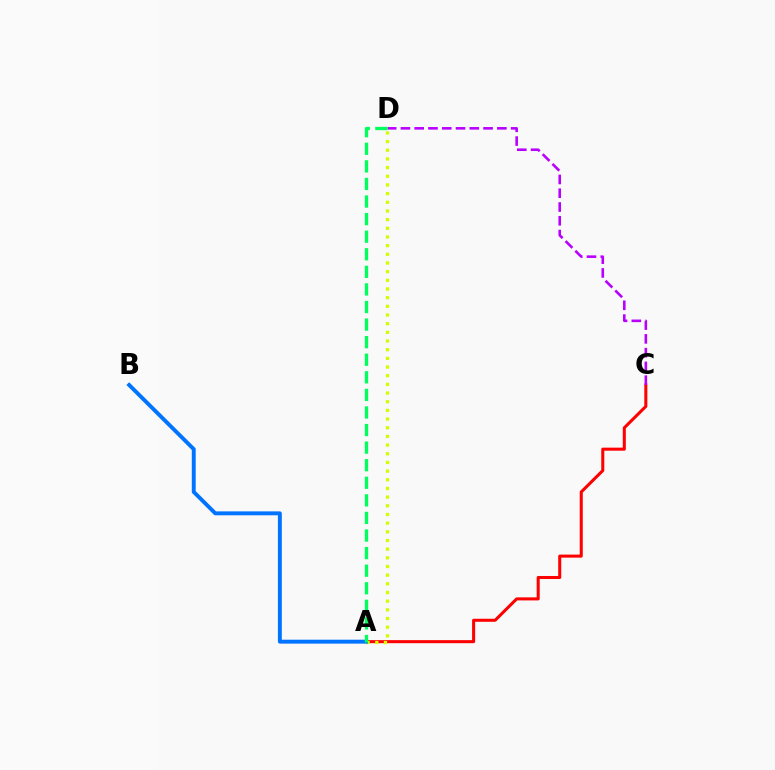{('A', 'C'): [{'color': '#ff0000', 'line_style': 'solid', 'thickness': 2.19}], ('A', 'D'): [{'color': '#d1ff00', 'line_style': 'dotted', 'thickness': 2.36}, {'color': '#00ff5c', 'line_style': 'dashed', 'thickness': 2.39}], ('C', 'D'): [{'color': '#b900ff', 'line_style': 'dashed', 'thickness': 1.87}], ('A', 'B'): [{'color': '#0074ff', 'line_style': 'solid', 'thickness': 2.82}]}